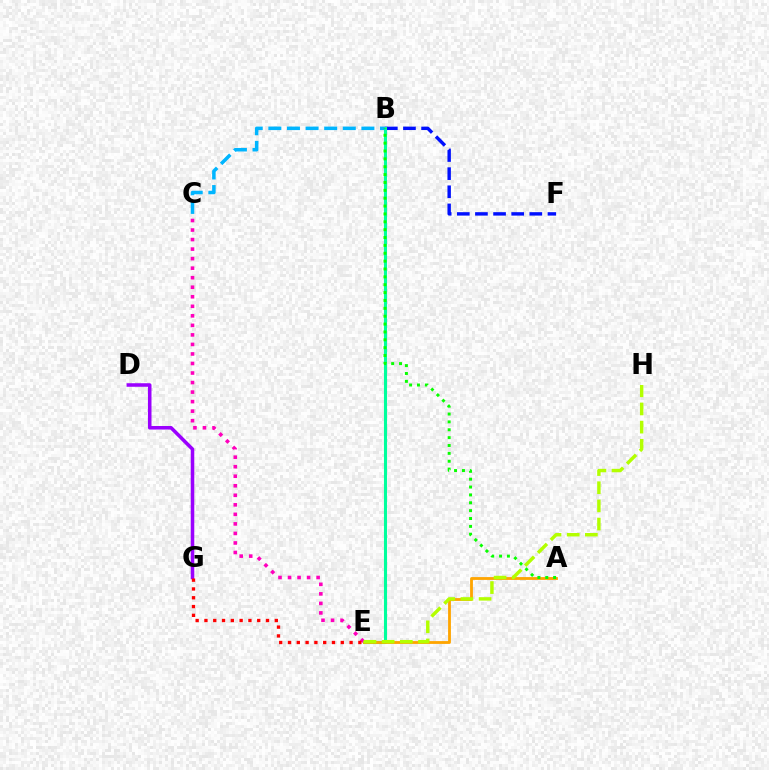{('C', 'E'): [{'color': '#ff00bd', 'line_style': 'dotted', 'thickness': 2.59}], ('D', 'G'): [{'color': '#9b00ff', 'line_style': 'solid', 'thickness': 2.55}], ('E', 'G'): [{'color': '#ff0000', 'line_style': 'dotted', 'thickness': 2.39}], ('B', 'F'): [{'color': '#0010ff', 'line_style': 'dashed', 'thickness': 2.46}], ('B', 'E'): [{'color': '#00ff9d', 'line_style': 'solid', 'thickness': 2.22}], ('B', 'C'): [{'color': '#00b5ff', 'line_style': 'dashed', 'thickness': 2.53}], ('A', 'E'): [{'color': '#ffa500', 'line_style': 'solid', 'thickness': 2.03}], ('A', 'B'): [{'color': '#08ff00', 'line_style': 'dotted', 'thickness': 2.14}], ('E', 'H'): [{'color': '#b3ff00', 'line_style': 'dashed', 'thickness': 2.47}]}